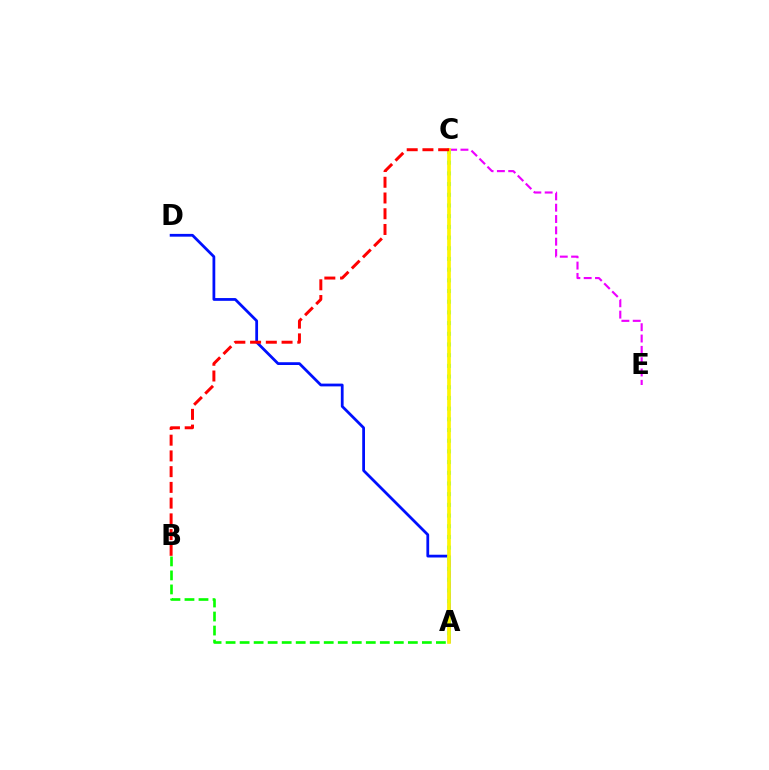{('A', 'D'): [{'color': '#0010ff', 'line_style': 'solid', 'thickness': 1.99}], ('C', 'E'): [{'color': '#ee00ff', 'line_style': 'dashed', 'thickness': 1.54}], ('A', 'C'): [{'color': '#00fff6', 'line_style': 'dotted', 'thickness': 2.9}, {'color': '#fcf500', 'line_style': 'solid', 'thickness': 2.64}], ('A', 'B'): [{'color': '#08ff00', 'line_style': 'dashed', 'thickness': 1.9}], ('B', 'C'): [{'color': '#ff0000', 'line_style': 'dashed', 'thickness': 2.14}]}